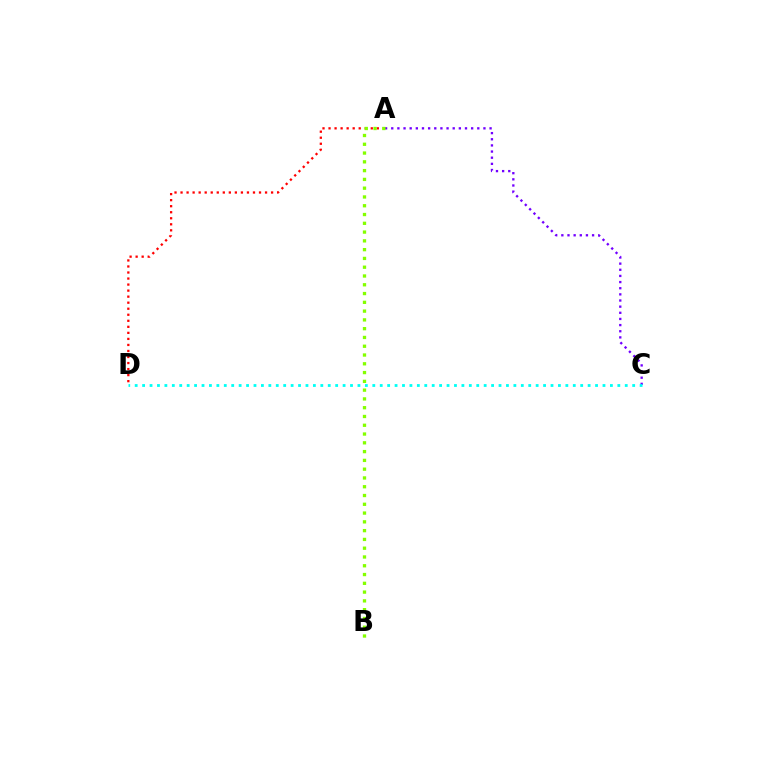{('A', 'C'): [{'color': '#7200ff', 'line_style': 'dotted', 'thickness': 1.67}], ('A', 'D'): [{'color': '#ff0000', 'line_style': 'dotted', 'thickness': 1.64}], ('A', 'B'): [{'color': '#84ff00', 'line_style': 'dotted', 'thickness': 2.39}], ('C', 'D'): [{'color': '#00fff6', 'line_style': 'dotted', 'thickness': 2.02}]}